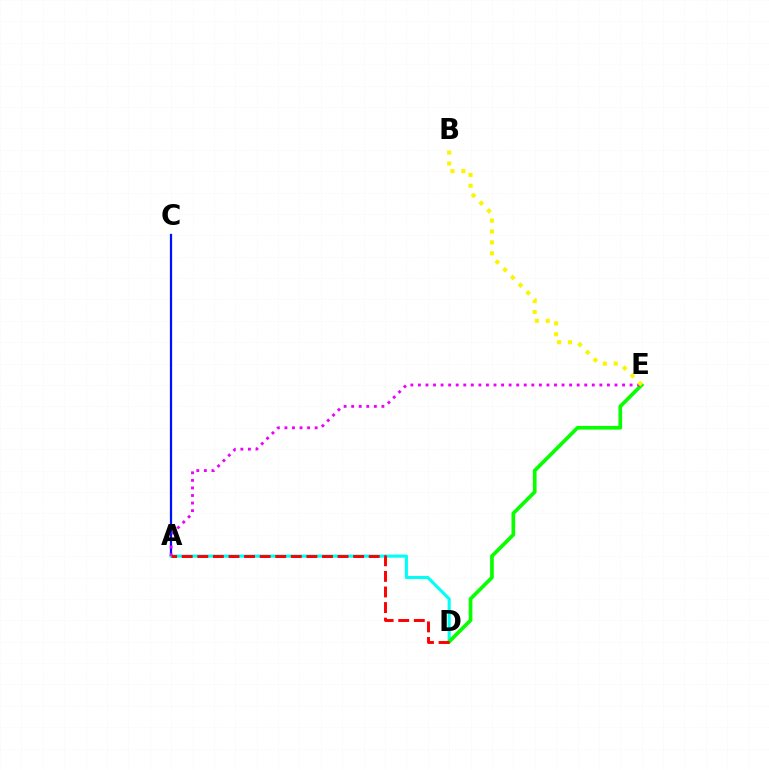{('A', 'C'): [{'color': '#0010ff', 'line_style': 'solid', 'thickness': 1.61}], ('A', 'D'): [{'color': '#00fff6', 'line_style': 'solid', 'thickness': 2.24}, {'color': '#ff0000', 'line_style': 'dashed', 'thickness': 2.12}], ('D', 'E'): [{'color': '#08ff00', 'line_style': 'solid', 'thickness': 2.66}], ('A', 'E'): [{'color': '#ee00ff', 'line_style': 'dotted', 'thickness': 2.05}], ('B', 'E'): [{'color': '#fcf500', 'line_style': 'dotted', 'thickness': 2.97}]}